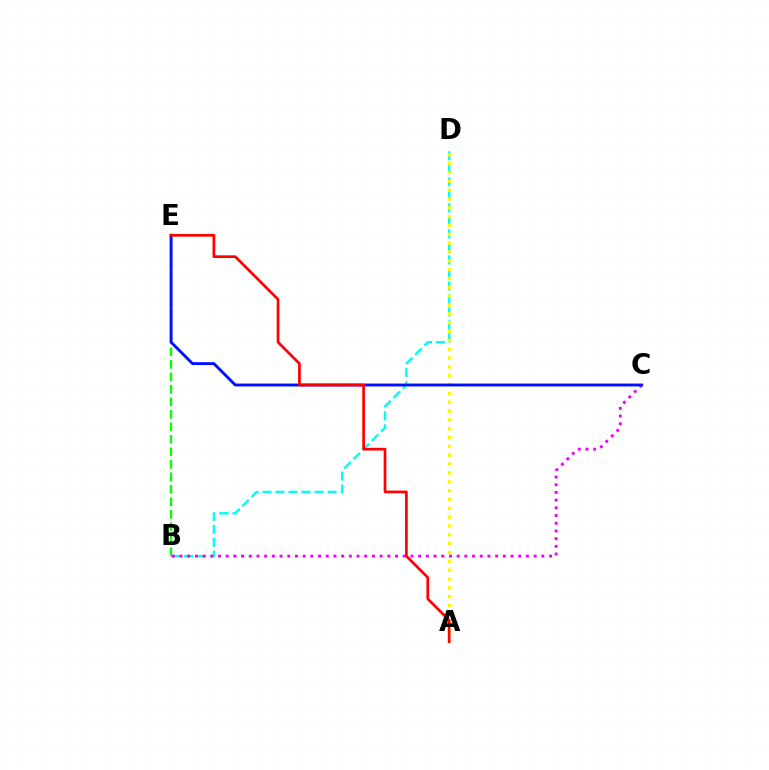{('B', 'D'): [{'color': '#00fff6', 'line_style': 'dashed', 'thickness': 1.77}], ('A', 'D'): [{'color': '#fcf500', 'line_style': 'dotted', 'thickness': 2.4}], ('B', 'E'): [{'color': '#08ff00', 'line_style': 'dashed', 'thickness': 1.7}], ('B', 'C'): [{'color': '#ee00ff', 'line_style': 'dotted', 'thickness': 2.09}], ('C', 'E'): [{'color': '#0010ff', 'line_style': 'solid', 'thickness': 2.08}], ('A', 'E'): [{'color': '#ff0000', 'line_style': 'solid', 'thickness': 1.94}]}